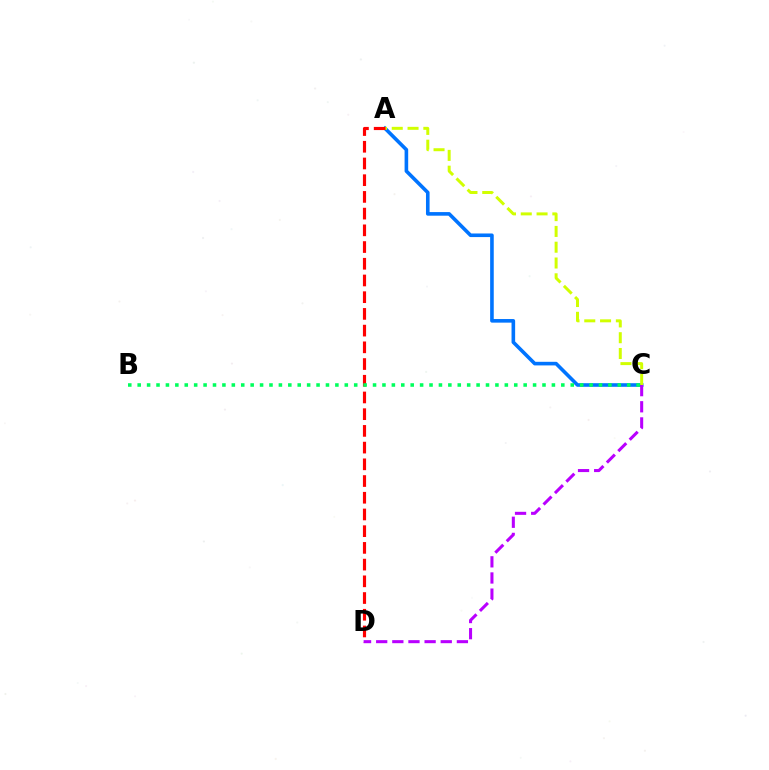{('A', 'C'): [{'color': '#0074ff', 'line_style': 'solid', 'thickness': 2.59}, {'color': '#d1ff00', 'line_style': 'dashed', 'thickness': 2.15}], ('A', 'D'): [{'color': '#ff0000', 'line_style': 'dashed', 'thickness': 2.27}], ('B', 'C'): [{'color': '#00ff5c', 'line_style': 'dotted', 'thickness': 2.56}], ('C', 'D'): [{'color': '#b900ff', 'line_style': 'dashed', 'thickness': 2.19}]}